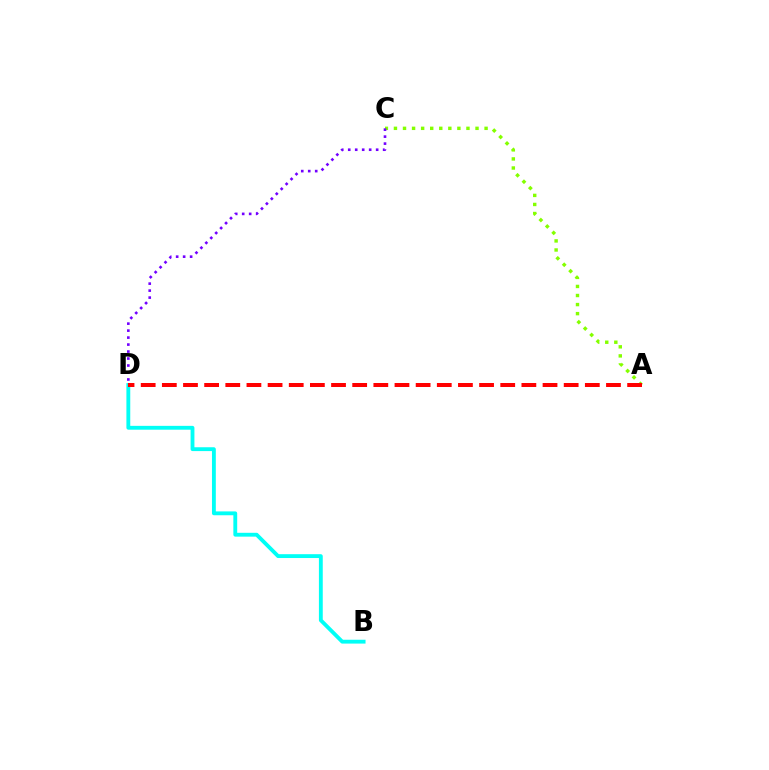{('A', 'C'): [{'color': '#84ff00', 'line_style': 'dotted', 'thickness': 2.46}], ('B', 'D'): [{'color': '#00fff6', 'line_style': 'solid', 'thickness': 2.77}], ('A', 'D'): [{'color': '#ff0000', 'line_style': 'dashed', 'thickness': 2.87}], ('C', 'D'): [{'color': '#7200ff', 'line_style': 'dotted', 'thickness': 1.9}]}